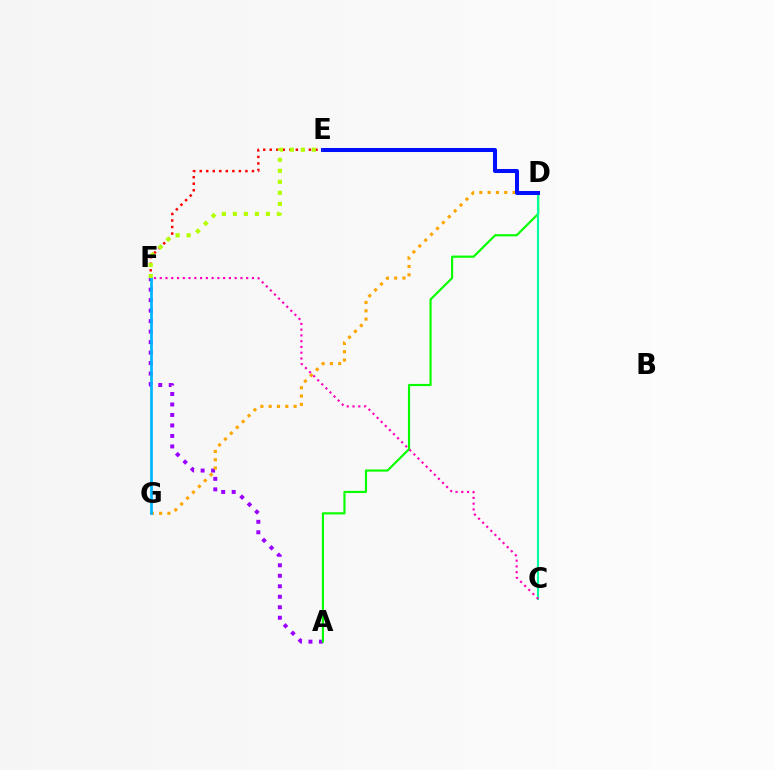{('A', 'F'): [{'color': '#9b00ff', 'line_style': 'dotted', 'thickness': 2.85}], ('E', 'F'): [{'color': '#ff0000', 'line_style': 'dotted', 'thickness': 1.77}, {'color': '#b3ff00', 'line_style': 'dotted', 'thickness': 2.99}], ('D', 'G'): [{'color': '#ffa500', 'line_style': 'dotted', 'thickness': 2.26}], ('A', 'D'): [{'color': '#08ff00', 'line_style': 'solid', 'thickness': 1.56}], ('C', 'D'): [{'color': '#00ff9d', 'line_style': 'solid', 'thickness': 1.53}], ('F', 'G'): [{'color': '#00b5ff', 'line_style': 'solid', 'thickness': 1.95}], ('D', 'E'): [{'color': '#0010ff', 'line_style': 'solid', 'thickness': 2.89}], ('C', 'F'): [{'color': '#ff00bd', 'line_style': 'dotted', 'thickness': 1.57}]}